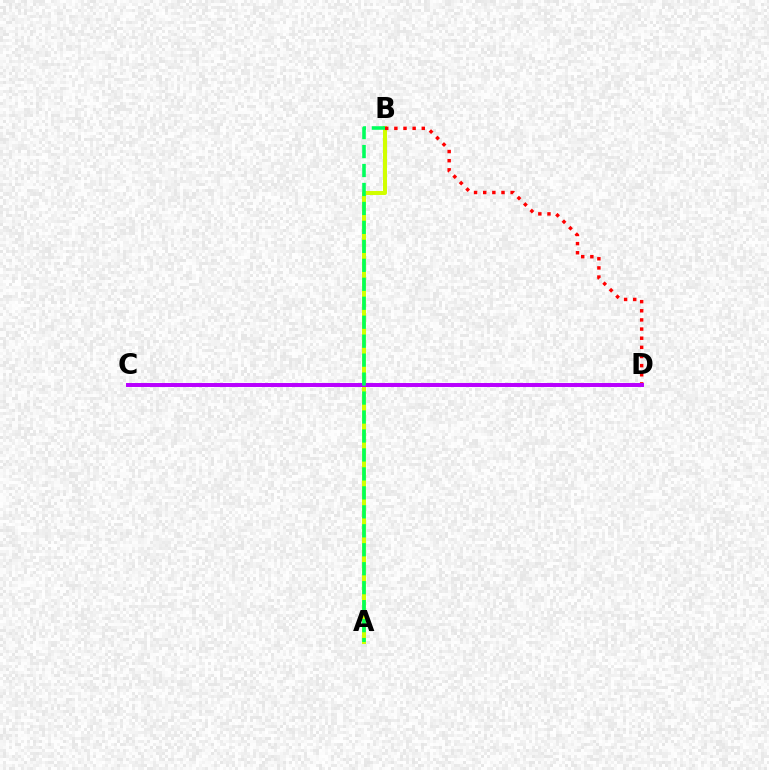{('A', 'B'): [{'color': '#d1ff00', 'line_style': 'solid', 'thickness': 2.89}, {'color': '#00ff5c', 'line_style': 'dashed', 'thickness': 2.58}], ('B', 'D'): [{'color': '#ff0000', 'line_style': 'dotted', 'thickness': 2.48}], ('C', 'D'): [{'color': '#0074ff', 'line_style': 'solid', 'thickness': 1.56}, {'color': '#b900ff', 'line_style': 'solid', 'thickness': 2.85}]}